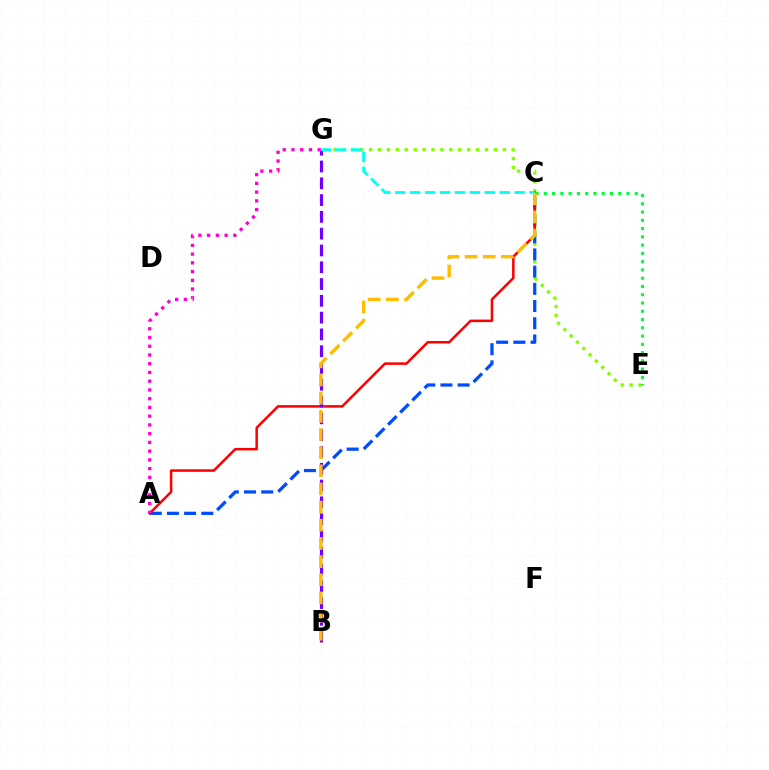{('E', 'G'): [{'color': '#84ff00', 'line_style': 'dotted', 'thickness': 2.42}], ('A', 'C'): [{'color': '#004bff', 'line_style': 'dashed', 'thickness': 2.34}, {'color': '#ff0000', 'line_style': 'solid', 'thickness': 1.81}], ('C', 'E'): [{'color': '#00ff39', 'line_style': 'dotted', 'thickness': 2.25}], ('B', 'G'): [{'color': '#7200ff', 'line_style': 'dashed', 'thickness': 2.28}], ('C', 'G'): [{'color': '#00fff6', 'line_style': 'dashed', 'thickness': 2.03}], ('A', 'G'): [{'color': '#ff00cf', 'line_style': 'dotted', 'thickness': 2.38}], ('B', 'C'): [{'color': '#ffbd00', 'line_style': 'dashed', 'thickness': 2.47}]}